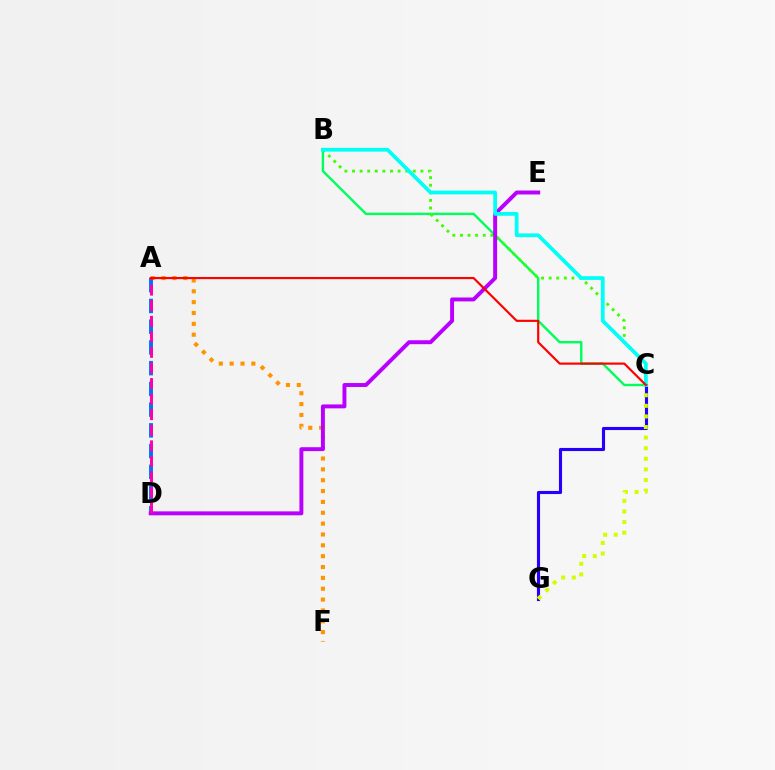{('A', 'F'): [{'color': '#ff9400', 'line_style': 'dotted', 'thickness': 2.95}], ('A', 'D'): [{'color': '#0074ff', 'line_style': 'dashed', 'thickness': 2.82}, {'color': '#ff00ac', 'line_style': 'dashed', 'thickness': 2.11}], ('B', 'C'): [{'color': '#00ff5c', 'line_style': 'solid', 'thickness': 1.74}, {'color': '#3dff00', 'line_style': 'dotted', 'thickness': 2.06}, {'color': '#00fff6', 'line_style': 'solid', 'thickness': 2.69}], ('D', 'E'): [{'color': '#b900ff', 'line_style': 'solid', 'thickness': 2.83}], ('C', 'G'): [{'color': '#2500ff', 'line_style': 'solid', 'thickness': 2.24}, {'color': '#d1ff00', 'line_style': 'dotted', 'thickness': 2.88}], ('A', 'C'): [{'color': '#ff0000', 'line_style': 'solid', 'thickness': 1.56}]}